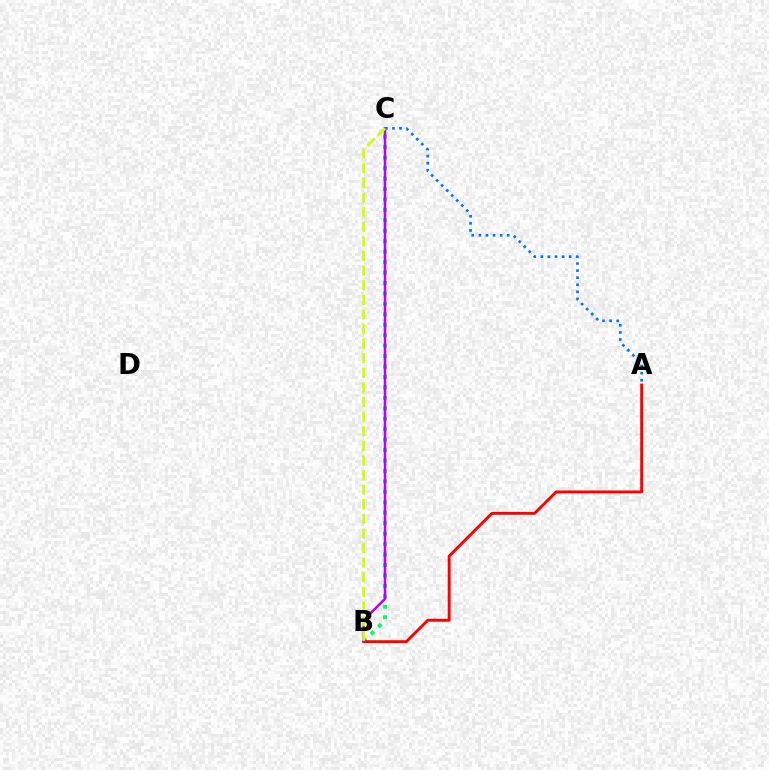{('B', 'C'): [{'color': '#00ff5c', 'line_style': 'dotted', 'thickness': 2.84}, {'color': '#b900ff', 'line_style': 'solid', 'thickness': 1.83}, {'color': '#d1ff00', 'line_style': 'dashed', 'thickness': 1.98}], ('A', 'B'): [{'color': '#ff0000', 'line_style': 'solid', 'thickness': 2.09}], ('A', 'C'): [{'color': '#0074ff', 'line_style': 'dotted', 'thickness': 1.92}]}